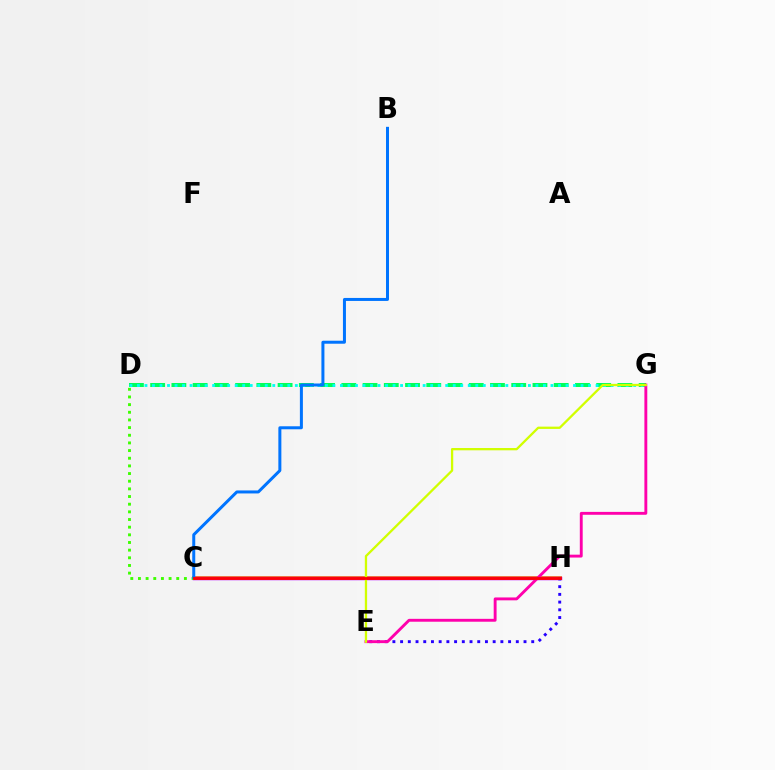{('D', 'G'): [{'color': '#00ff5c', 'line_style': 'dashed', 'thickness': 2.89}, {'color': '#00fff6', 'line_style': 'dotted', 'thickness': 2.04}], ('C', 'H'): [{'color': '#ff9400', 'line_style': 'solid', 'thickness': 2.81}, {'color': '#b900ff', 'line_style': 'solid', 'thickness': 2.5}, {'color': '#ff0000', 'line_style': 'solid', 'thickness': 2.02}], ('E', 'H'): [{'color': '#2500ff', 'line_style': 'dotted', 'thickness': 2.1}], ('C', 'D'): [{'color': '#3dff00', 'line_style': 'dotted', 'thickness': 2.08}], ('E', 'G'): [{'color': '#ff00ac', 'line_style': 'solid', 'thickness': 2.08}, {'color': '#d1ff00', 'line_style': 'solid', 'thickness': 1.65}], ('B', 'C'): [{'color': '#0074ff', 'line_style': 'solid', 'thickness': 2.16}]}